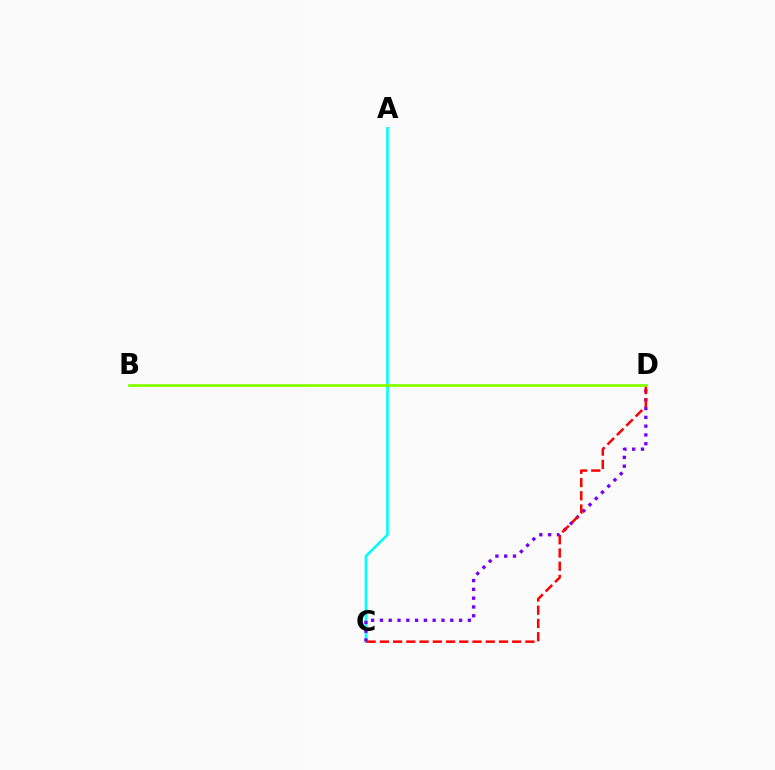{('A', 'C'): [{'color': '#00fff6', 'line_style': 'solid', 'thickness': 1.9}], ('C', 'D'): [{'color': '#7200ff', 'line_style': 'dotted', 'thickness': 2.39}, {'color': '#ff0000', 'line_style': 'dashed', 'thickness': 1.8}], ('B', 'D'): [{'color': '#84ff00', 'line_style': 'solid', 'thickness': 1.96}]}